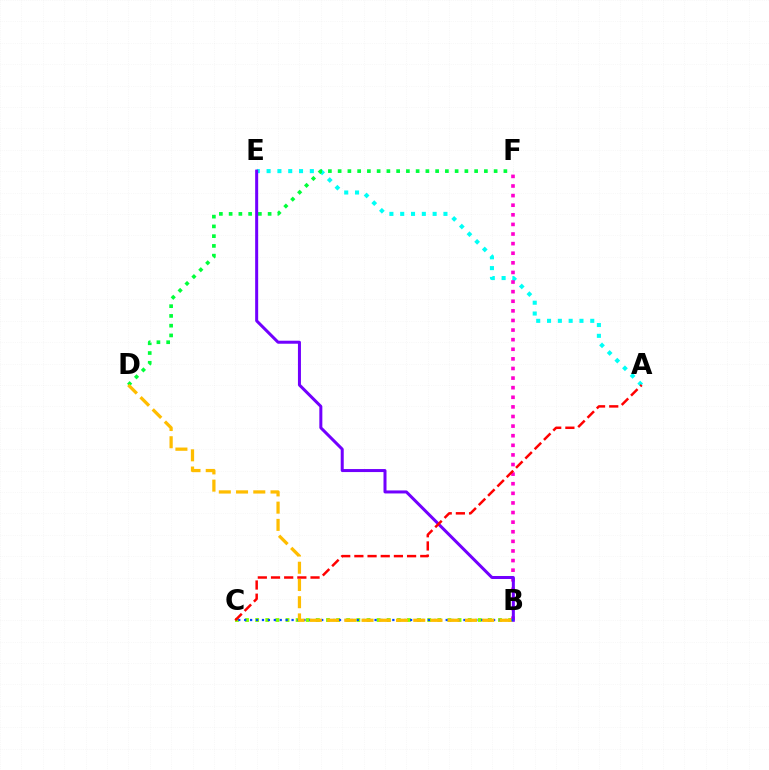{('B', 'C'): [{'color': '#84ff00', 'line_style': 'dotted', 'thickness': 2.75}, {'color': '#004bff', 'line_style': 'dotted', 'thickness': 1.61}], ('A', 'E'): [{'color': '#00fff6', 'line_style': 'dotted', 'thickness': 2.94}], ('B', 'F'): [{'color': '#ff00cf', 'line_style': 'dotted', 'thickness': 2.61}], ('D', 'F'): [{'color': '#00ff39', 'line_style': 'dotted', 'thickness': 2.65}], ('B', 'E'): [{'color': '#7200ff', 'line_style': 'solid', 'thickness': 2.17}], ('B', 'D'): [{'color': '#ffbd00', 'line_style': 'dashed', 'thickness': 2.34}], ('A', 'C'): [{'color': '#ff0000', 'line_style': 'dashed', 'thickness': 1.79}]}